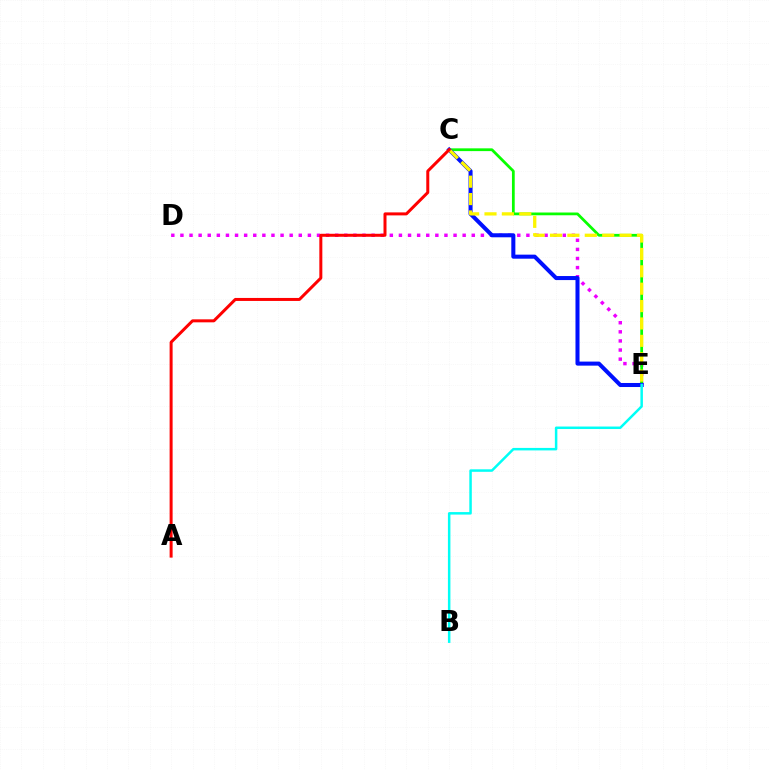{('D', 'E'): [{'color': '#ee00ff', 'line_style': 'dotted', 'thickness': 2.47}], ('C', 'E'): [{'color': '#08ff00', 'line_style': 'solid', 'thickness': 1.99}, {'color': '#0010ff', 'line_style': 'solid', 'thickness': 2.91}, {'color': '#fcf500', 'line_style': 'dashed', 'thickness': 2.36}], ('B', 'E'): [{'color': '#00fff6', 'line_style': 'solid', 'thickness': 1.8}], ('A', 'C'): [{'color': '#ff0000', 'line_style': 'solid', 'thickness': 2.16}]}